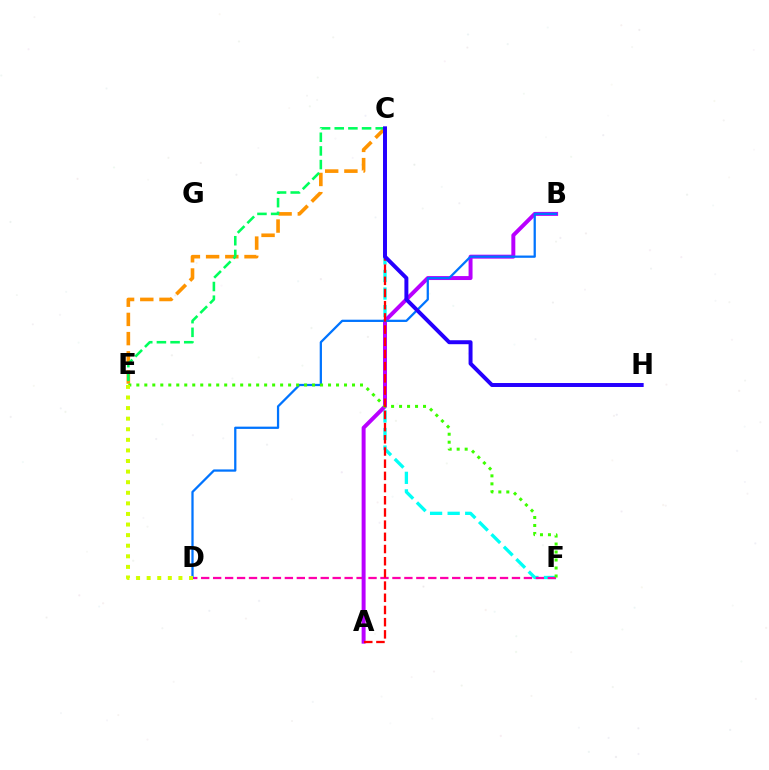{('C', 'F'): [{'color': '#00fff6', 'line_style': 'dashed', 'thickness': 2.39}], ('D', 'F'): [{'color': '#ff00ac', 'line_style': 'dashed', 'thickness': 1.62}], ('C', 'E'): [{'color': '#ff9400', 'line_style': 'dashed', 'thickness': 2.61}, {'color': '#00ff5c', 'line_style': 'dashed', 'thickness': 1.86}], ('A', 'B'): [{'color': '#b900ff', 'line_style': 'solid', 'thickness': 2.85}], ('B', 'D'): [{'color': '#0074ff', 'line_style': 'solid', 'thickness': 1.63}], ('E', 'F'): [{'color': '#3dff00', 'line_style': 'dotted', 'thickness': 2.17}], ('A', 'C'): [{'color': '#ff0000', 'line_style': 'dashed', 'thickness': 1.66}], ('C', 'H'): [{'color': '#2500ff', 'line_style': 'solid', 'thickness': 2.85}], ('D', 'E'): [{'color': '#d1ff00', 'line_style': 'dotted', 'thickness': 2.88}]}